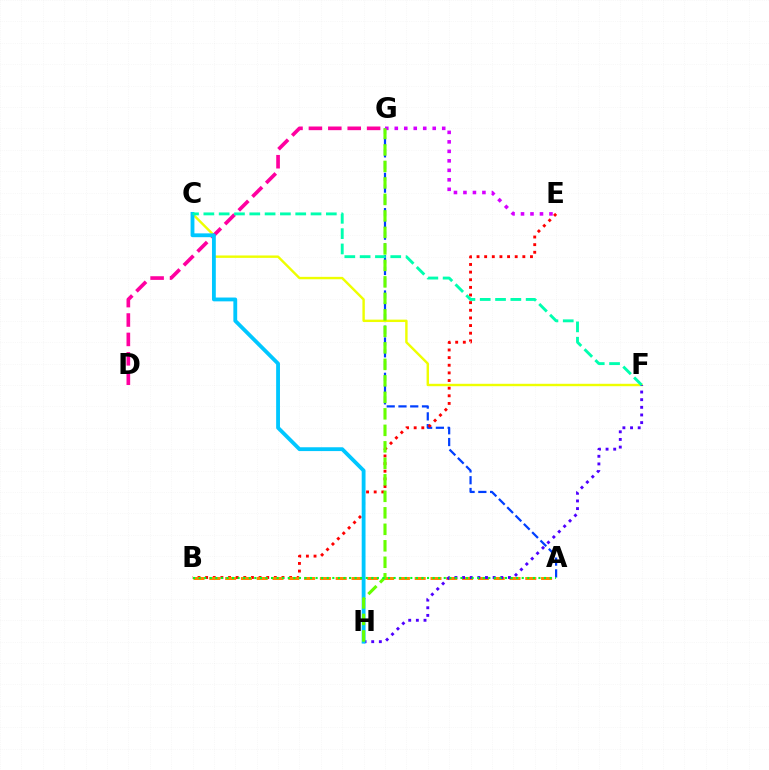{('A', 'G'): [{'color': '#003fff', 'line_style': 'dashed', 'thickness': 1.6}], ('B', 'E'): [{'color': '#ff0000', 'line_style': 'dotted', 'thickness': 2.07}], ('C', 'F'): [{'color': '#eeff00', 'line_style': 'solid', 'thickness': 1.74}, {'color': '#00ffaf', 'line_style': 'dashed', 'thickness': 2.08}], ('E', 'G'): [{'color': '#d600ff', 'line_style': 'dotted', 'thickness': 2.58}], ('A', 'B'): [{'color': '#ff8800', 'line_style': 'dashed', 'thickness': 2.15}, {'color': '#00ff27', 'line_style': 'dotted', 'thickness': 1.51}], ('D', 'G'): [{'color': '#ff00a0', 'line_style': 'dashed', 'thickness': 2.64}], ('F', 'H'): [{'color': '#4f00ff', 'line_style': 'dotted', 'thickness': 2.08}], ('C', 'H'): [{'color': '#00c7ff', 'line_style': 'solid', 'thickness': 2.75}], ('G', 'H'): [{'color': '#66ff00', 'line_style': 'dashed', 'thickness': 2.24}]}